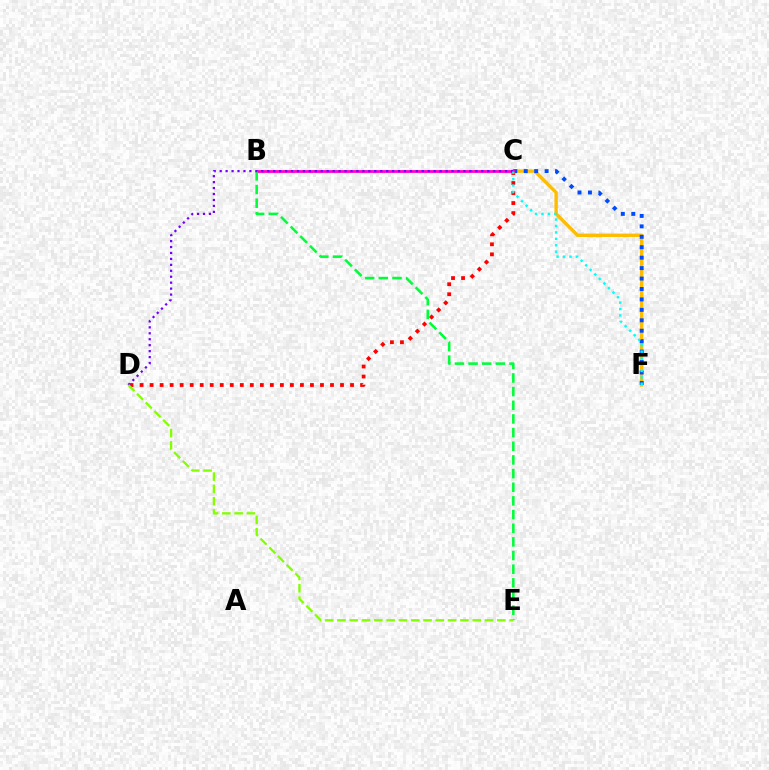{('C', 'F'): [{'color': '#ffbd00', 'line_style': 'solid', 'thickness': 2.45}, {'color': '#004bff', 'line_style': 'dotted', 'thickness': 2.84}, {'color': '#00fff6', 'line_style': 'dotted', 'thickness': 1.75}], ('B', 'C'): [{'color': '#ff00cf', 'line_style': 'solid', 'thickness': 2.02}], ('C', 'D'): [{'color': '#ff0000', 'line_style': 'dotted', 'thickness': 2.72}, {'color': '#7200ff', 'line_style': 'dotted', 'thickness': 1.62}], ('B', 'E'): [{'color': '#00ff39', 'line_style': 'dashed', 'thickness': 1.86}], ('D', 'E'): [{'color': '#84ff00', 'line_style': 'dashed', 'thickness': 1.67}]}